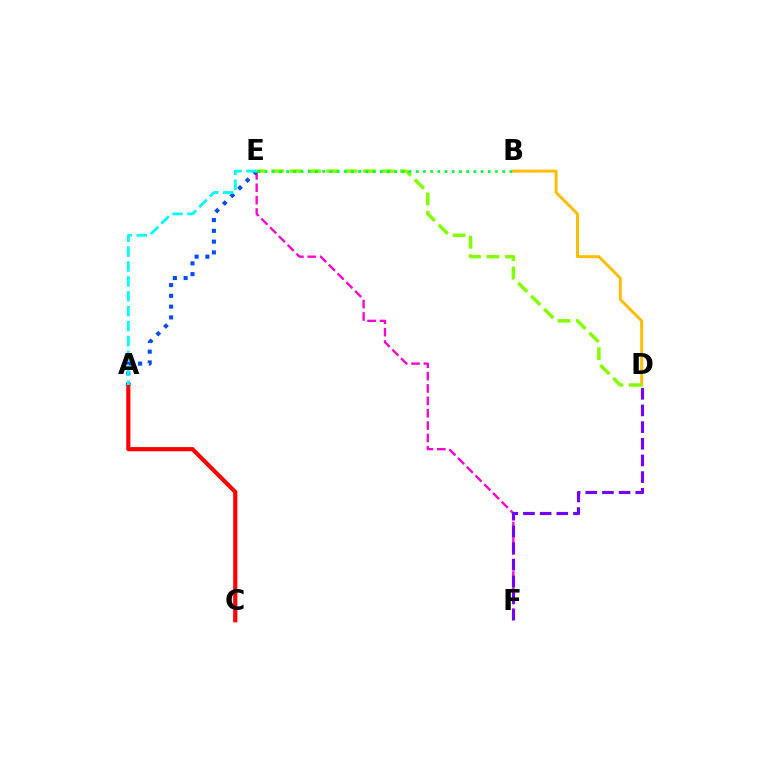{('E', 'F'): [{'color': '#ff00cf', 'line_style': 'dashed', 'thickness': 1.68}], ('A', 'C'): [{'color': '#ff0000', 'line_style': 'solid', 'thickness': 2.99}], ('D', 'F'): [{'color': '#7200ff', 'line_style': 'dashed', 'thickness': 2.26}], ('B', 'D'): [{'color': '#ffbd00', 'line_style': 'solid', 'thickness': 2.12}], ('A', 'E'): [{'color': '#004bff', 'line_style': 'dotted', 'thickness': 2.93}, {'color': '#00fff6', 'line_style': 'dashed', 'thickness': 2.02}], ('D', 'E'): [{'color': '#84ff00', 'line_style': 'dashed', 'thickness': 2.5}], ('B', 'E'): [{'color': '#00ff39', 'line_style': 'dotted', 'thickness': 1.96}]}